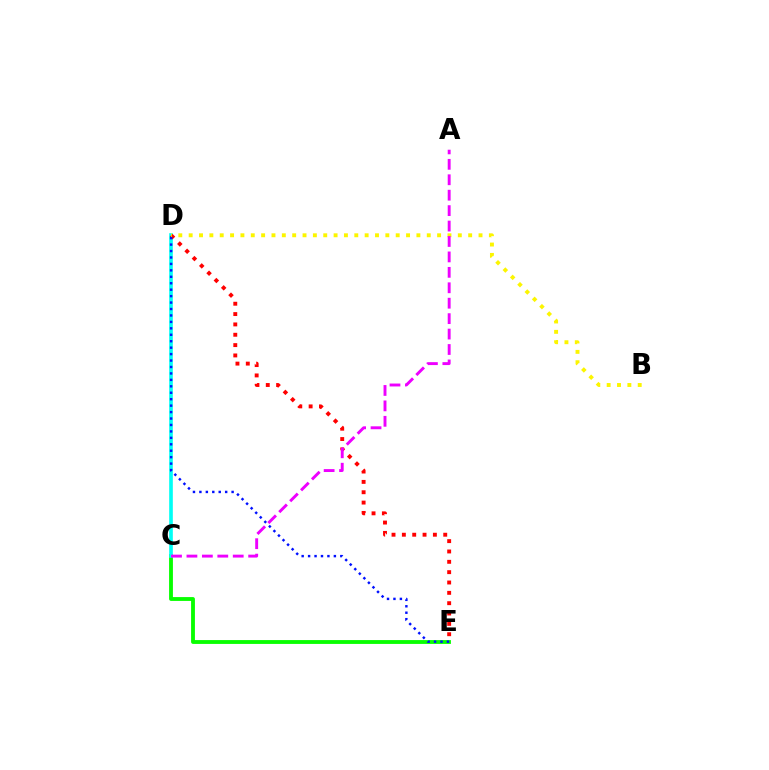{('C', 'E'): [{'color': '#08ff00', 'line_style': 'solid', 'thickness': 2.77}], ('C', 'D'): [{'color': '#00fff6', 'line_style': 'solid', 'thickness': 2.62}], ('D', 'E'): [{'color': '#ff0000', 'line_style': 'dotted', 'thickness': 2.81}, {'color': '#0010ff', 'line_style': 'dotted', 'thickness': 1.75}], ('B', 'D'): [{'color': '#fcf500', 'line_style': 'dotted', 'thickness': 2.81}], ('A', 'C'): [{'color': '#ee00ff', 'line_style': 'dashed', 'thickness': 2.1}]}